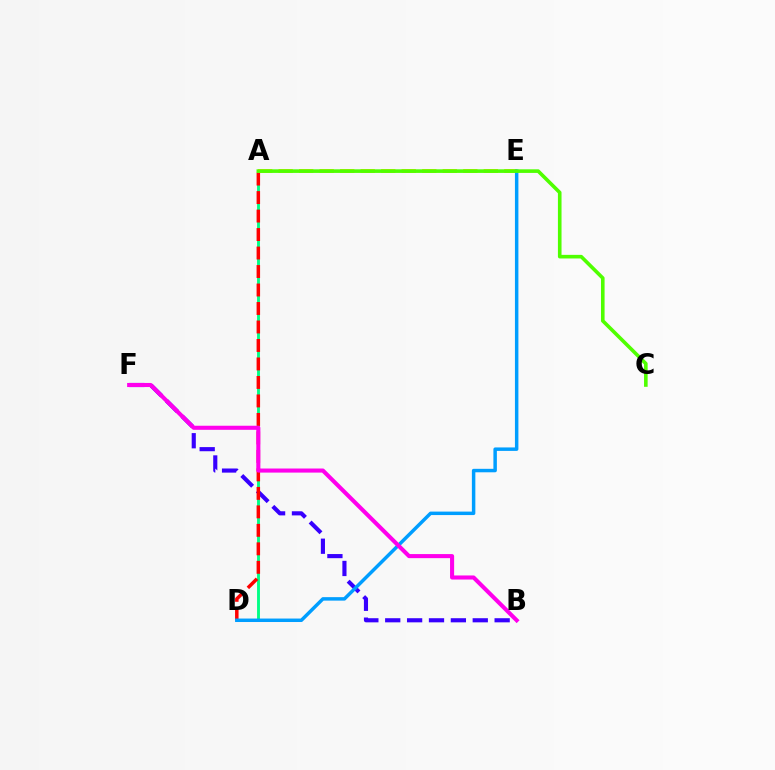{('B', 'F'): [{'color': '#3700ff', 'line_style': 'dashed', 'thickness': 2.97}, {'color': '#ff00ed', 'line_style': 'solid', 'thickness': 2.94}], ('A', 'D'): [{'color': '#00ff86', 'line_style': 'solid', 'thickness': 2.08}, {'color': '#ff0000', 'line_style': 'dashed', 'thickness': 2.51}], ('A', 'E'): [{'color': '#ffd500', 'line_style': 'dashed', 'thickness': 2.79}], ('D', 'E'): [{'color': '#009eff', 'line_style': 'solid', 'thickness': 2.5}], ('A', 'C'): [{'color': '#4fff00', 'line_style': 'solid', 'thickness': 2.6}]}